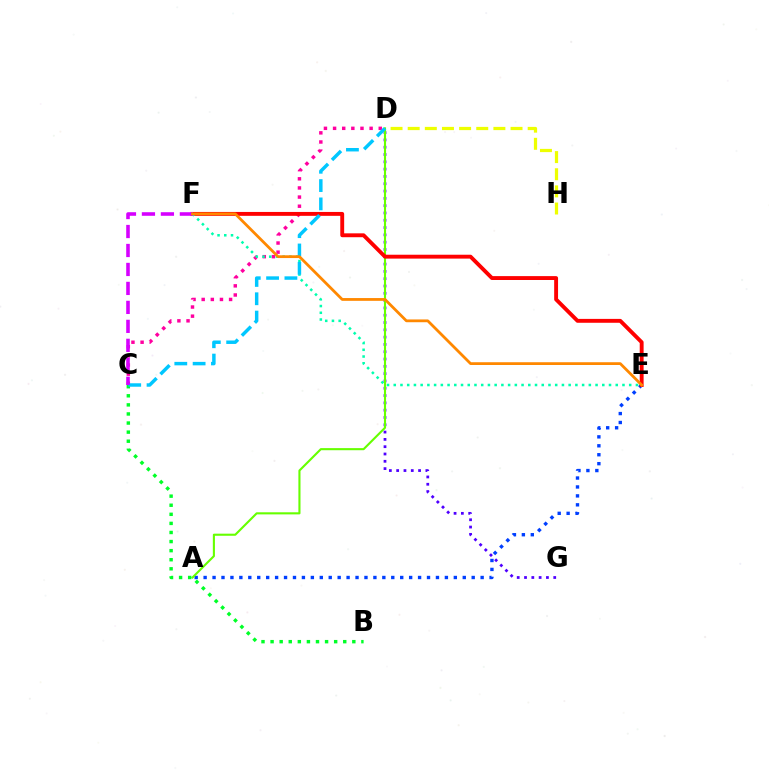{('A', 'E'): [{'color': '#003fff', 'line_style': 'dotted', 'thickness': 2.43}], ('C', 'D'): [{'color': '#ff00a0', 'line_style': 'dotted', 'thickness': 2.48}, {'color': '#00c7ff', 'line_style': 'dashed', 'thickness': 2.49}], ('D', 'G'): [{'color': '#4f00ff', 'line_style': 'dotted', 'thickness': 1.98}], ('A', 'D'): [{'color': '#66ff00', 'line_style': 'solid', 'thickness': 1.52}], ('E', 'F'): [{'color': '#ff0000', 'line_style': 'solid', 'thickness': 2.8}, {'color': '#00ffaf', 'line_style': 'dotted', 'thickness': 1.83}, {'color': '#ff8800', 'line_style': 'solid', 'thickness': 2.0}], ('B', 'C'): [{'color': '#00ff27', 'line_style': 'dotted', 'thickness': 2.47}], ('C', 'F'): [{'color': '#d600ff', 'line_style': 'dashed', 'thickness': 2.58}], ('D', 'H'): [{'color': '#eeff00', 'line_style': 'dashed', 'thickness': 2.33}]}